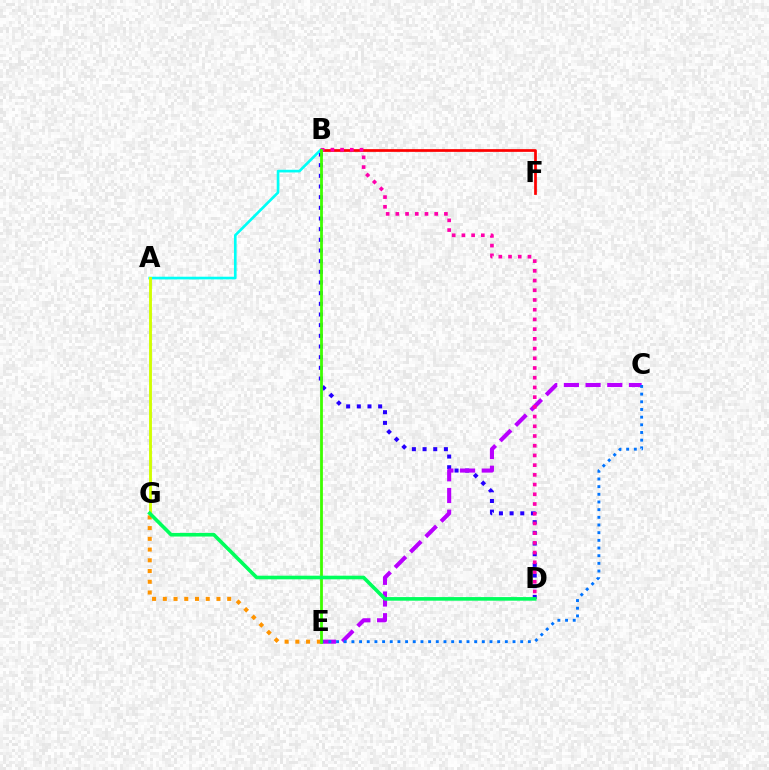{('B', 'D'): [{'color': '#2500ff', 'line_style': 'dotted', 'thickness': 2.9}, {'color': '#ff00ac', 'line_style': 'dotted', 'thickness': 2.64}], ('C', 'E'): [{'color': '#b900ff', 'line_style': 'dashed', 'thickness': 2.95}, {'color': '#0074ff', 'line_style': 'dotted', 'thickness': 2.08}], ('A', 'B'): [{'color': '#00fff6', 'line_style': 'solid', 'thickness': 1.91}], ('E', 'G'): [{'color': '#ff9400', 'line_style': 'dotted', 'thickness': 2.92}], ('A', 'G'): [{'color': '#d1ff00', 'line_style': 'solid', 'thickness': 2.07}], ('B', 'F'): [{'color': '#ff0000', 'line_style': 'solid', 'thickness': 1.96}], ('B', 'E'): [{'color': '#3dff00', 'line_style': 'solid', 'thickness': 2.01}], ('D', 'G'): [{'color': '#00ff5c', 'line_style': 'solid', 'thickness': 2.61}]}